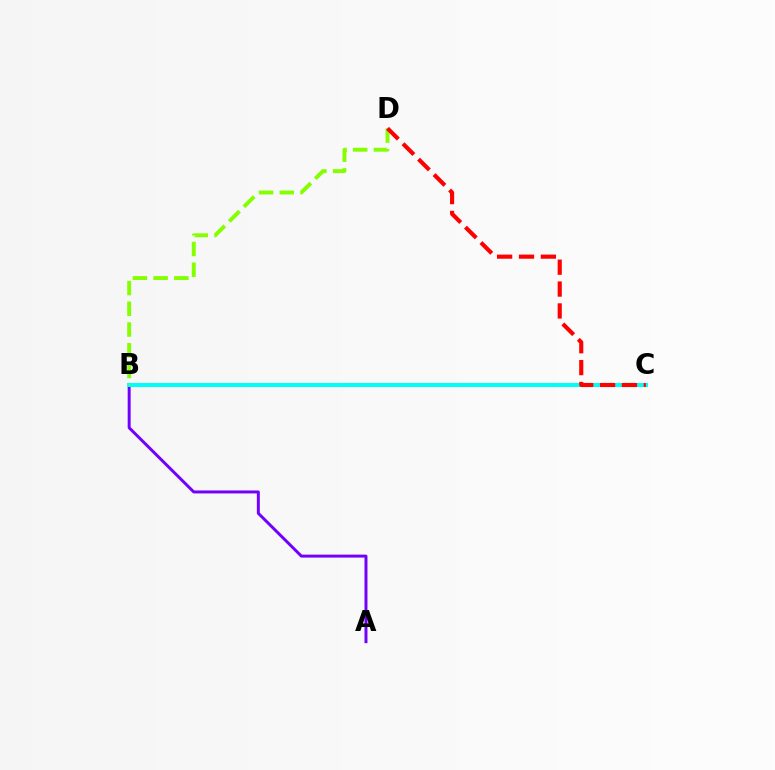{('A', 'B'): [{'color': '#7200ff', 'line_style': 'solid', 'thickness': 2.14}], ('B', 'C'): [{'color': '#00fff6', 'line_style': 'solid', 'thickness': 2.9}], ('B', 'D'): [{'color': '#84ff00', 'line_style': 'dashed', 'thickness': 2.82}], ('C', 'D'): [{'color': '#ff0000', 'line_style': 'dashed', 'thickness': 2.97}]}